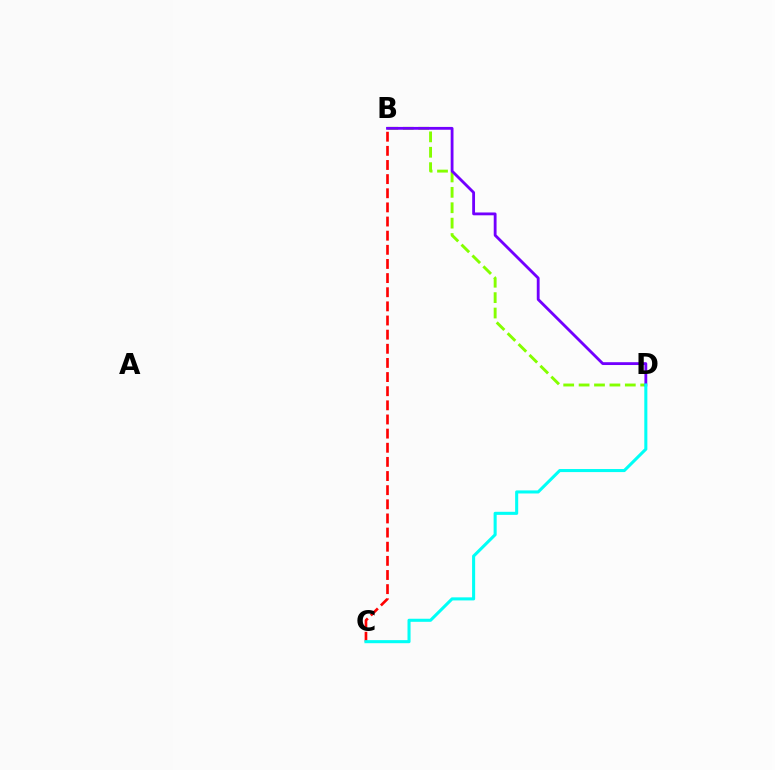{('B', 'D'): [{'color': '#84ff00', 'line_style': 'dashed', 'thickness': 2.09}, {'color': '#7200ff', 'line_style': 'solid', 'thickness': 2.03}], ('B', 'C'): [{'color': '#ff0000', 'line_style': 'dashed', 'thickness': 1.92}], ('C', 'D'): [{'color': '#00fff6', 'line_style': 'solid', 'thickness': 2.21}]}